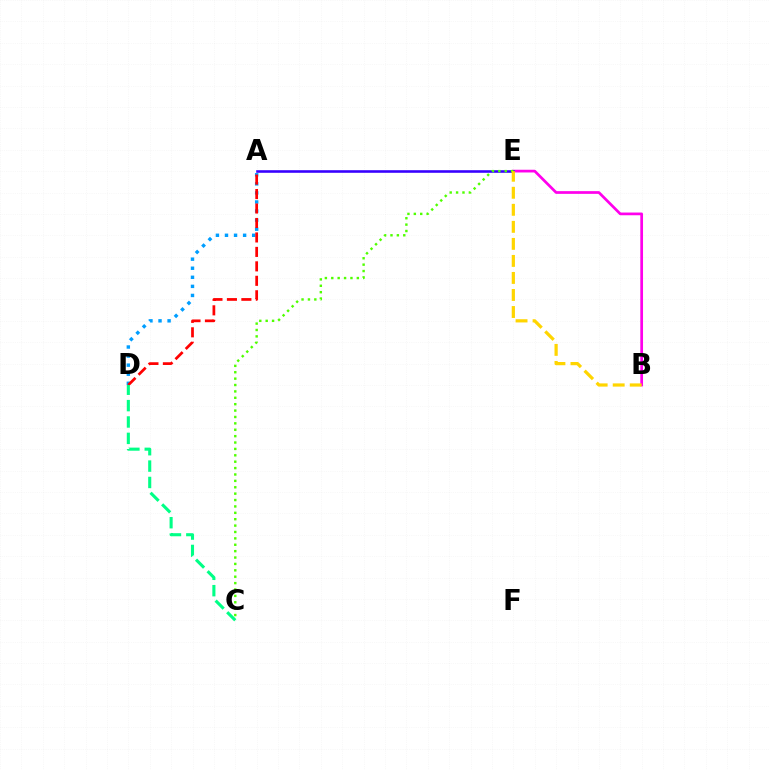{('A', 'D'): [{'color': '#009eff', 'line_style': 'dotted', 'thickness': 2.46}, {'color': '#ff0000', 'line_style': 'dashed', 'thickness': 1.96}], ('B', 'E'): [{'color': '#ff00ed', 'line_style': 'solid', 'thickness': 1.96}, {'color': '#ffd500', 'line_style': 'dashed', 'thickness': 2.31}], ('A', 'E'): [{'color': '#3700ff', 'line_style': 'solid', 'thickness': 1.86}], ('C', 'E'): [{'color': '#4fff00', 'line_style': 'dotted', 'thickness': 1.74}], ('C', 'D'): [{'color': '#00ff86', 'line_style': 'dashed', 'thickness': 2.22}]}